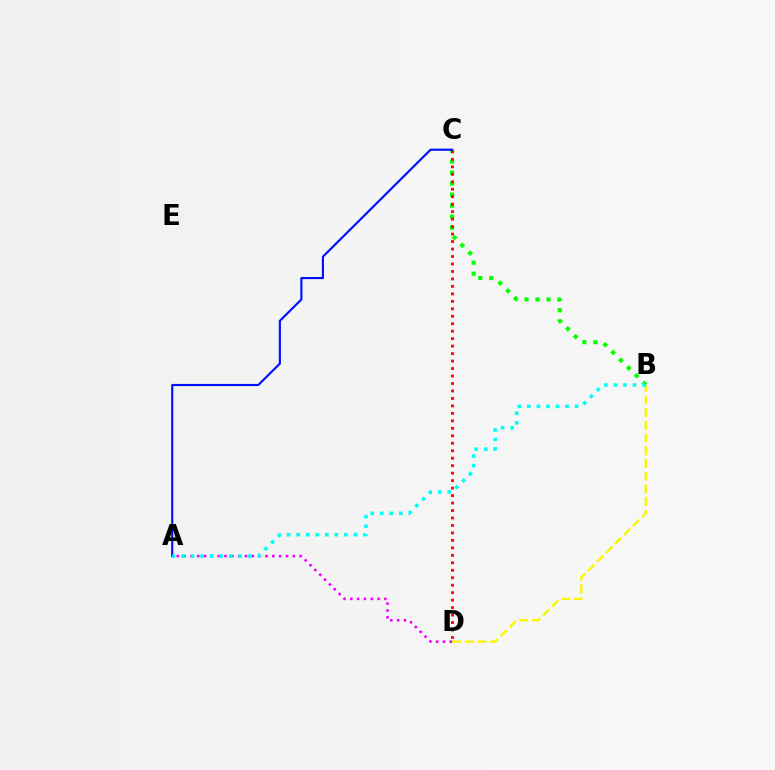{('B', 'C'): [{'color': '#08ff00', 'line_style': 'dotted', 'thickness': 2.99}], ('A', 'D'): [{'color': '#ee00ff', 'line_style': 'dotted', 'thickness': 1.86}], ('C', 'D'): [{'color': '#ff0000', 'line_style': 'dotted', 'thickness': 2.03}], ('B', 'D'): [{'color': '#fcf500', 'line_style': 'dashed', 'thickness': 1.72}], ('A', 'C'): [{'color': '#0010ff', 'line_style': 'solid', 'thickness': 1.54}], ('A', 'B'): [{'color': '#00fff6', 'line_style': 'dotted', 'thickness': 2.59}]}